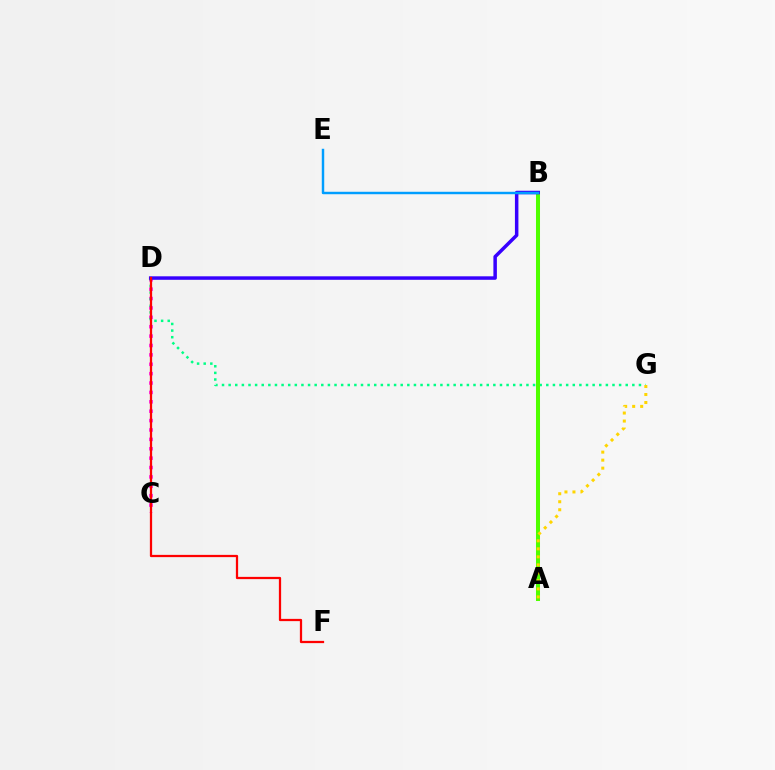{('C', 'D'): [{'color': '#ff00ed', 'line_style': 'dotted', 'thickness': 2.55}], ('D', 'G'): [{'color': '#00ff86', 'line_style': 'dotted', 'thickness': 1.8}], ('A', 'B'): [{'color': '#4fff00', 'line_style': 'solid', 'thickness': 2.89}], ('A', 'G'): [{'color': '#ffd500', 'line_style': 'dotted', 'thickness': 2.18}], ('B', 'D'): [{'color': '#3700ff', 'line_style': 'solid', 'thickness': 2.51}], ('D', 'F'): [{'color': '#ff0000', 'line_style': 'solid', 'thickness': 1.62}], ('B', 'E'): [{'color': '#009eff', 'line_style': 'solid', 'thickness': 1.76}]}